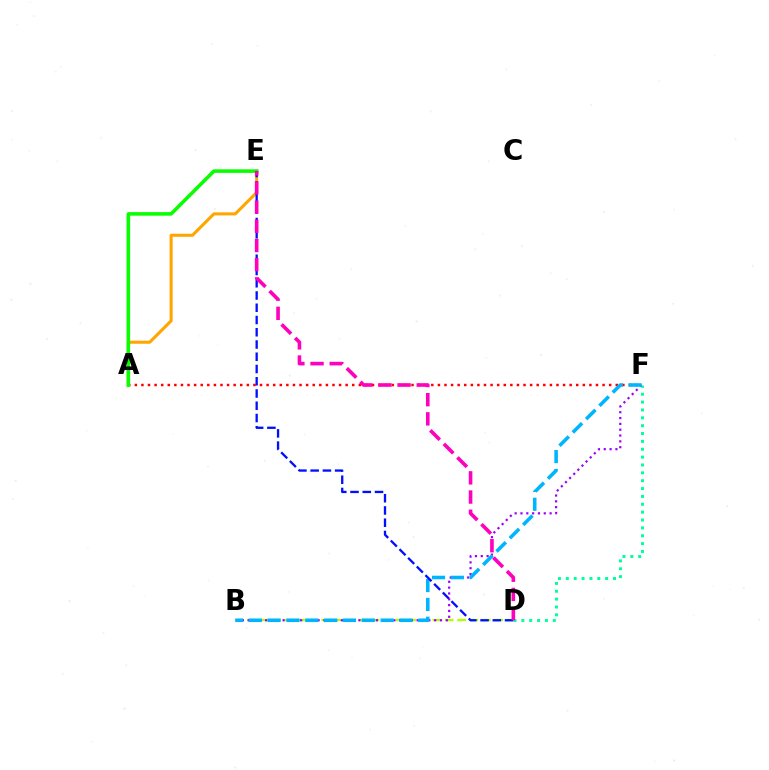{('A', 'F'): [{'color': '#ff0000', 'line_style': 'dotted', 'thickness': 1.79}], ('B', 'D'): [{'color': '#b3ff00', 'line_style': 'dashed', 'thickness': 1.68}], ('B', 'F'): [{'color': '#9b00ff', 'line_style': 'dotted', 'thickness': 1.58}, {'color': '#00b5ff', 'line_style': 'dashed', 'thickness': 2.56}], ('A', 'E'): [{'color': '#ffa500', 'line_style': 'solid', 'thickness': 2.2}, {'color': '#08ff00', 'line_style': 'solid', 'thickness': 2.57}], ('D', 'F'): [{'color': '#00ff9d', 'line_style': 'dotted', 'thickness': 2.14}], ('D', 'E'): [{'color': '#0010ff', 'line_style': 'dashed', 'thickness': 1.66}, {'color': '#ff00bd', 'line_style': 'dashed', 'thickness': 2.61}]}